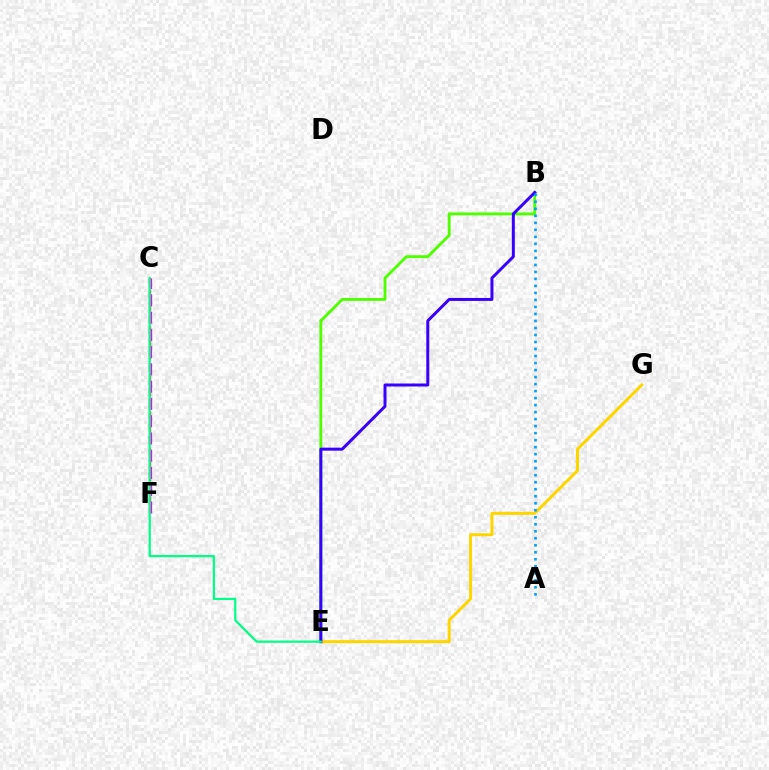{('B', 'E'): [{'color': '#4fff00', 'line_style': 'solid', 'thickness': 2.07}, {'color': '#3700ff', 'line_style': 'solid', 'thickness': 2.15}], ('C', 'F'): [{'color': '#ff0000', 'line_style': 'dashed', 'thickness': 1.65}, {'color': '#ff00ed', 'line_style': 'dashed', 'thickness': 2.34}], ('E', 'G'): [{'color': '#ffd500', 'line_style': 'solid', 'thickness': 2.16}], ('A', 'B'): [{'color': '#009eff', 'line_style': 'dotted', 'thickness': 1.9}], ('C', 'E'): [{'color': '#00ff86', 'line_style': 'solid', 'thickness': 1.59}]}